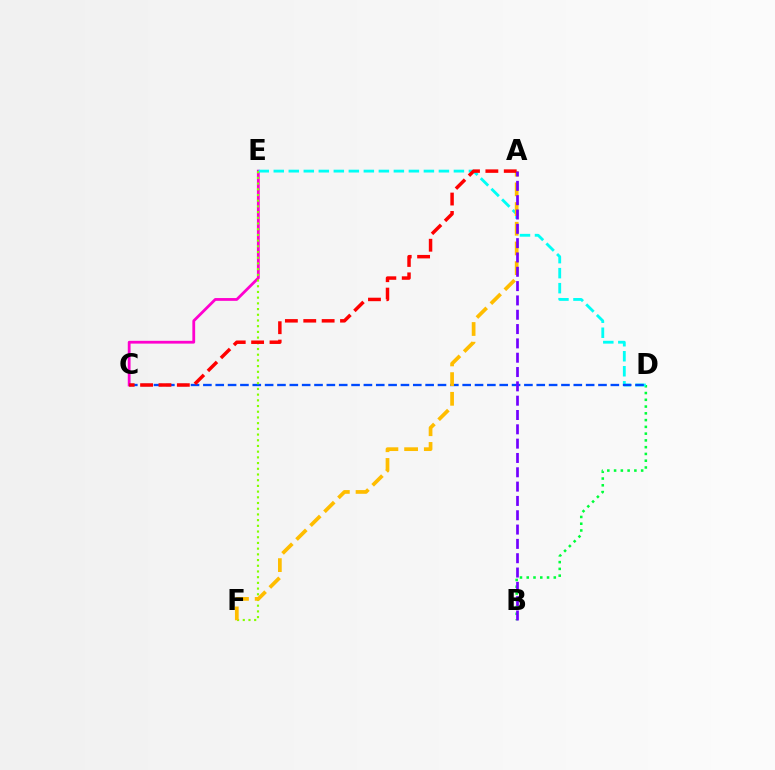{('C', 'E'): [{'color': '#ff00cf', 'line_style': 'solid', 'thickness': 2.01}], ('B', 'D'): [{'color': '#00ff39', 'line_style': 'dotted', 'thickness': 1.84}], ('D', 'E'): [{'color': '#00fff6', 'line_style': 'dashed', 'thickness': 2.04}], ('C', 'D'): [{'color': '#004bff', 'line_style': 'dashed', 'thickness': 1.68}], ('E', 'F'): [{'color': '#84ff00', 'line_style': 'dotted', 'thickness': 1.55}], ('A', 'F'): [{'color': '#ffbd00', 'line_style': 'dashed', 'thickness': 2.68}], ('A', 'C'): [{'color': '#ff0000', 'line_style': 'dashed', 'thickness': 2.5}], ('A', 'B'): [{'color': '#7200ff', 'line_style': 'dashed', 'thickness': 1.95}]}